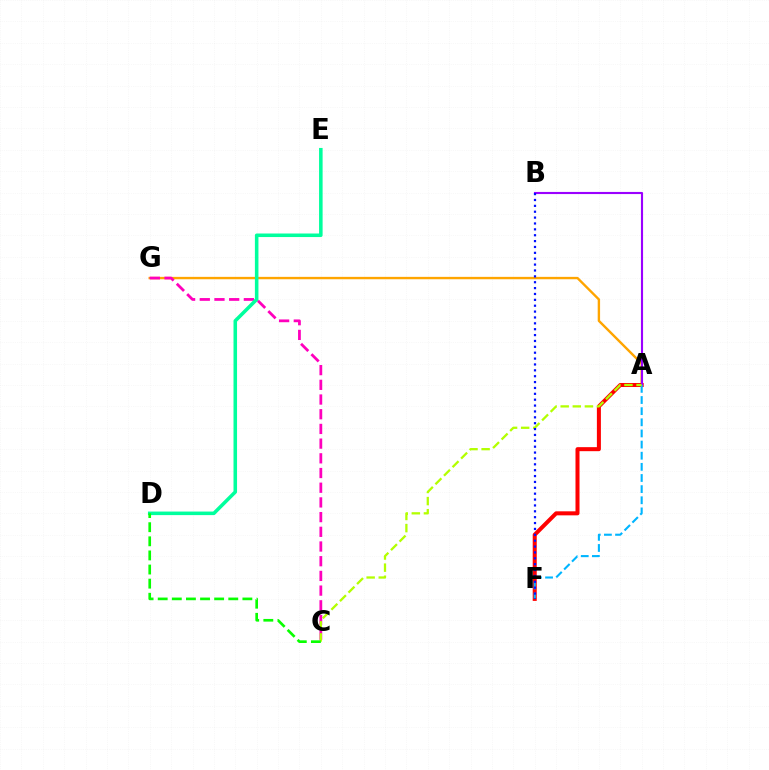{('A', 'G'): [{'color': '#ffa500', 'line_style': 'solid', 'thickness': 1.72}], ('C', 'G'): [{'color': '#ff00bd', 'line_style': 'dashed', 'thickness': 2.0}], ('A', 'F'): [{'color': '#ff0000', 'line_style': 'solid', 'thickness': 2.89}, {'color': '#00b5ff', 'line_style': 'dashed', 'thickness': 1.51}], ('A', 'B'): [{'color': '#9b00ff', 'line_style': 'solid', 'thickness': 1.53}], ('A', 'C'): [{'color': '#b3ff00', 'line_style': 'dashed', 'thickness': 1.64}], ('D', 'E'): [{'color': '#00ff9d', 'line_style': 'solid', 'thickness': 2.56}], ('C', 'D'): [{'color': '#08ff00', 'line_style': 'dashed', 'thickness': 1.92}], ('B', 'F'): [{'color': '#0010ff', 'line_style': 'dotted', 'thickness': 1.6}]}